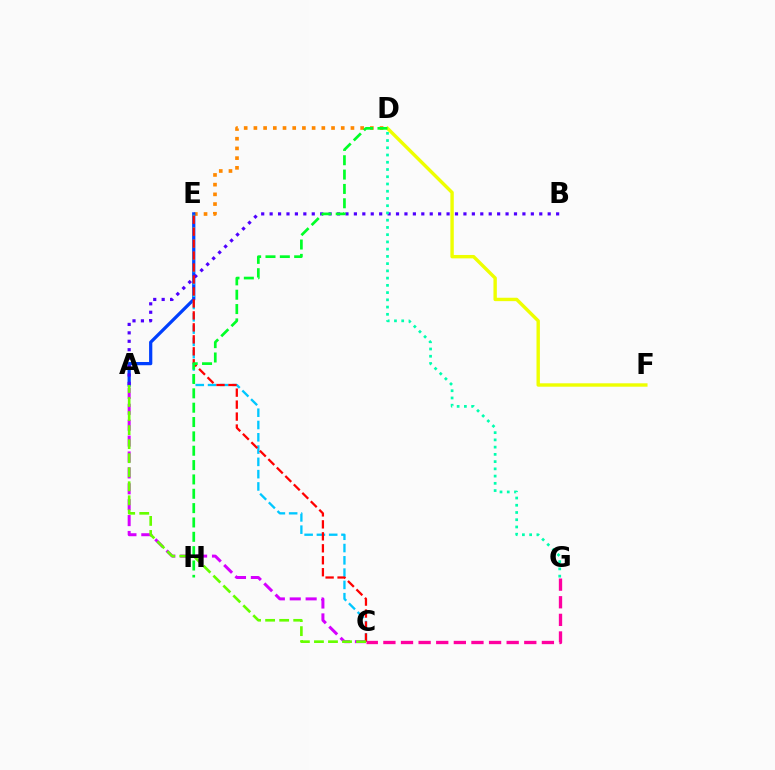{('D', 'E'): [{'color': '#ff8800', 'line_style': 'dotted', 'thickness': 2.64}], ('A', 'C'): [{'color': '#d600ff', 'line_style': 'dashed', 'thickness': 2.16}, {'color': '#66ff00', 'line_style': 'dashed', 'thickness': 1.91}], ('A', 'E'): [{'color': '#003fff', 'line_style': 'solid', 'thickness': 2.33}], ('A', 'B'): [{'color': '#4f00ff', 'line_style': 'dotted', 'thickness': 2.29}], ('C', 'G'): [{'color': '#ff00a0', 'line_style': 'dashed', 'thickness': 2.39}], ('C', 'E'): [{'color': '#00c7ff', 'line_style': 'dashed', 'thickness': 1.67}, {'color': '#ff0000', 'line_style': 'dashed', 'thickness': 1.63}], ('D', 'G'): [{'color': '#00ffaf', 'line_style': 'dotted', 'thickness': 1.97}], ('D', 'F'): [{'color': '#eeff00', 'line_style': 'solid', 'thickness': 2.45}], ('D', 'H'): [{'color': '#00ff27', 'line_style': 'dashed', 'thickness': 1.95}]}